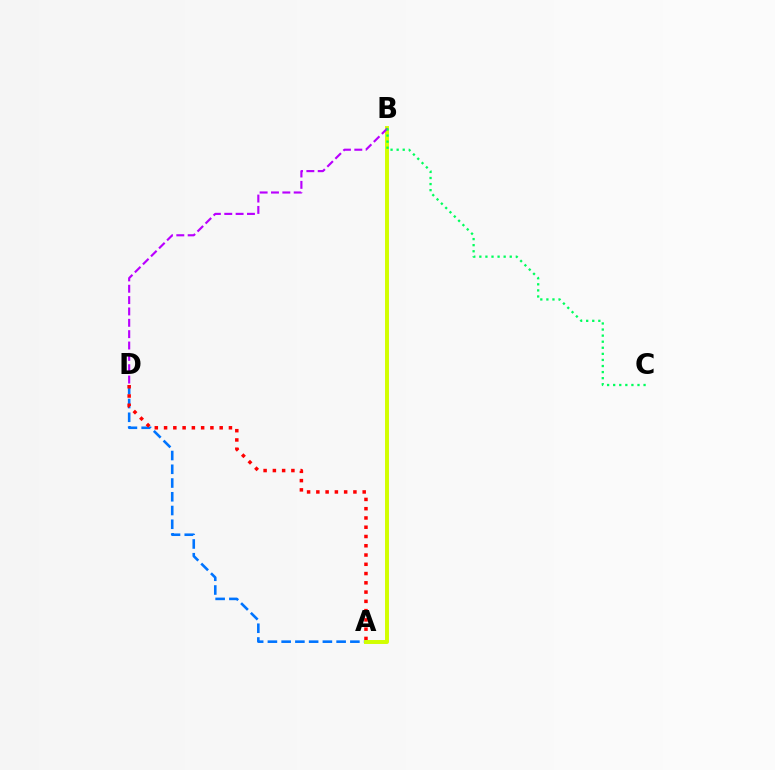{('A', 'D'): [{'color': '#0074ff', 'line_style': 'dashed', 'thickness': 1.87}, {'color': '#ff0000', 'line_style': 'dotted', 'thickness': 2.52}], ('A', 'B'): [{'color': '#d1ff00', 'line_style': 'solid', 'thickness': 2.84}], ('B', 'D'): [{'color': '#b900ff', 'line_style': 'dashed', 'thickness': 1.54}], ('B', 'C'): [{'color': '#00ff5c', 'line_style': 'dotted', 'thickness': 1.65}]}